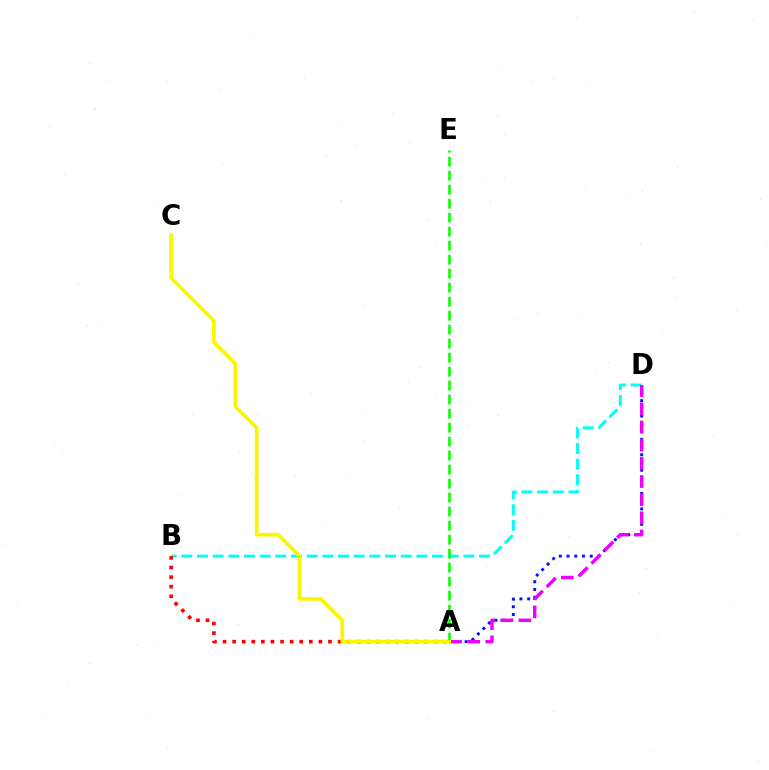{('B', 'D'): [{'color': '#00fff6', 'line_style': 'dashed', 'thickness': 2.13}], ('A', 'D'): [{'color': '#0010ff', 'line_style': 'dotted', 'thickness': 2.1}, {'color': '#ee00ff', 'line_style': 'dashed', 'thickness': 2.47}], ('A', 'E'): [{'color': '#08ff00', 'line_style': 'dashed', 'thickness': 1.9}], ('A', 'B'): [{'color': '#ff0000', 'line_style': 'dotted', 'thickness': 2.6}], ('A', 'C'): [{'color': '#fcf500', 'line_style': 'solid', 'thickness': 2.66}]}